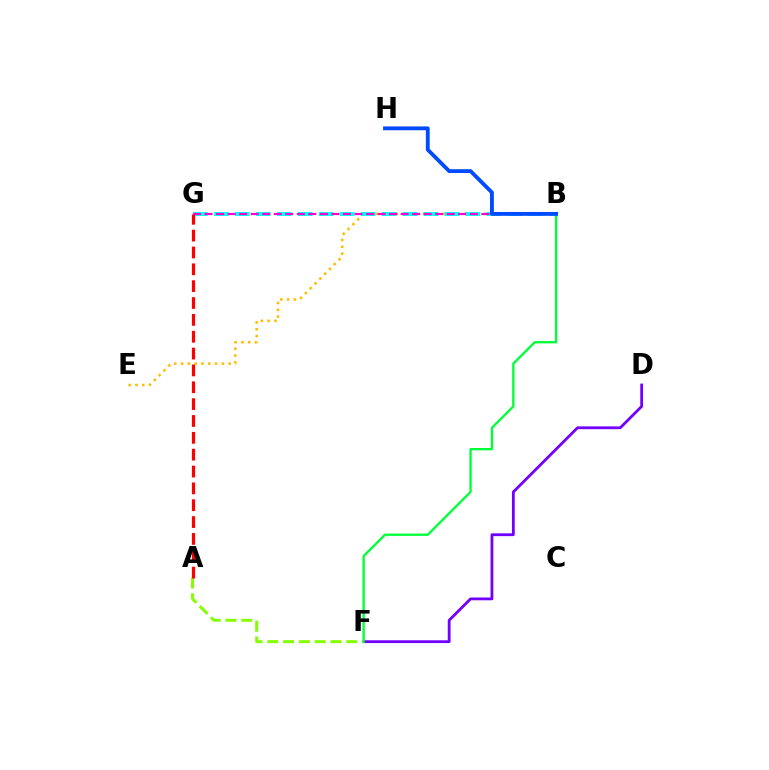{('D', 'F'): [{'color': '#7200ff', 'line_style': 'solid', 'thickness': 2.01}], ('B', 'E'): [{'color': '#ffbd00', 'line_style': 'dotted', 'thickness': 1.85}], ('A', 'F'): [{'color': '#84ff00', 'line_style': 'dashed', 'thickness': 2.15}], ('B', 'G'): [{'color': '#00fff6', 'line_style': 'dashed', 'thickness': 2.85}, {'color': '#ff00cf', 'line_style': 'dashed', 'thickness': 1.57}], ('B', 'F'): [{'color': '#00ff39', 'line_style': 'solid', 'thickness': 1.67}], ('A', 'G'): [{'color': '#ff0000', 'line_style': 'dashed', 'thickness': 2.29}], ('B', 'H'): [{'color': '#004bff', 'line_style': 'solid', 'thickness': 2.76}]}